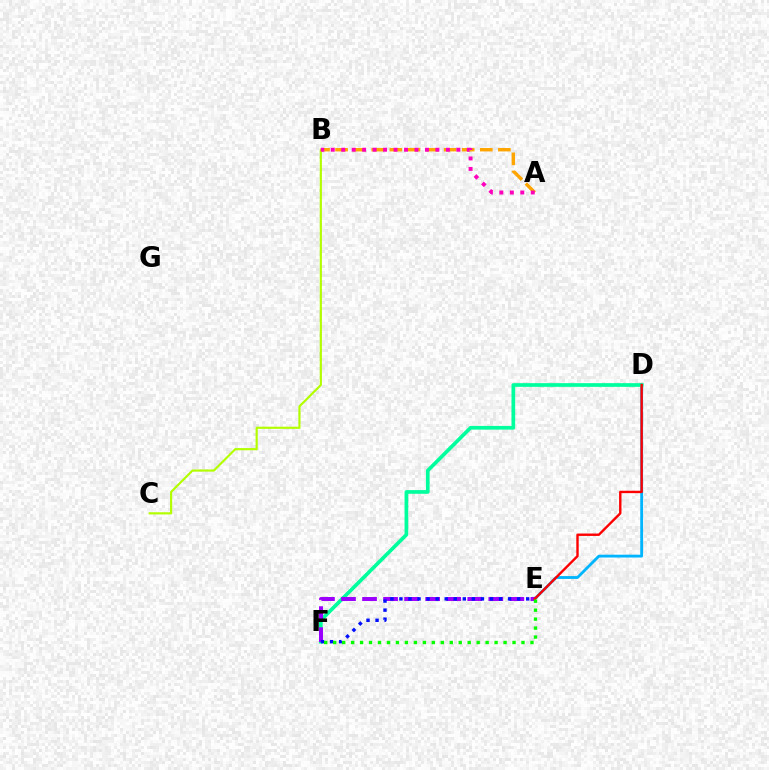{('D', 'E'): [{'color': '#00b5ff', 'line_style': 'solid', 'thickness': 2.05}, {'color': '#ff0000', 'line_style': 'solid', 'thickness': 1.72}], ('D', 'F'): [{'color': '#00ff9d', 'line_style': 'solid', 'thickness': 2.66}], ('B', 'C'): [{'color': '#b3ff00', 'line_style': 'solid', 'thickness': 1.57}], ('E', 'F'): [{'color': '#9b00ff', 'line_style': 'dashed', 'thickness': 2.86}, {'color': '#0010ff', 'line_style': 'dotted', 'thickness': 2.46}, {'color': '#08ff00', 'line_style': 'dotted', 'thickness': 2.44}], ('A', 'B'): [{'color': '#ffa500', 'line_style': 'dashed', 'thickness': 2.46}, {'color': '#ff00bd', 'line_style': 'dotted', 'thickness': 2.84}]}